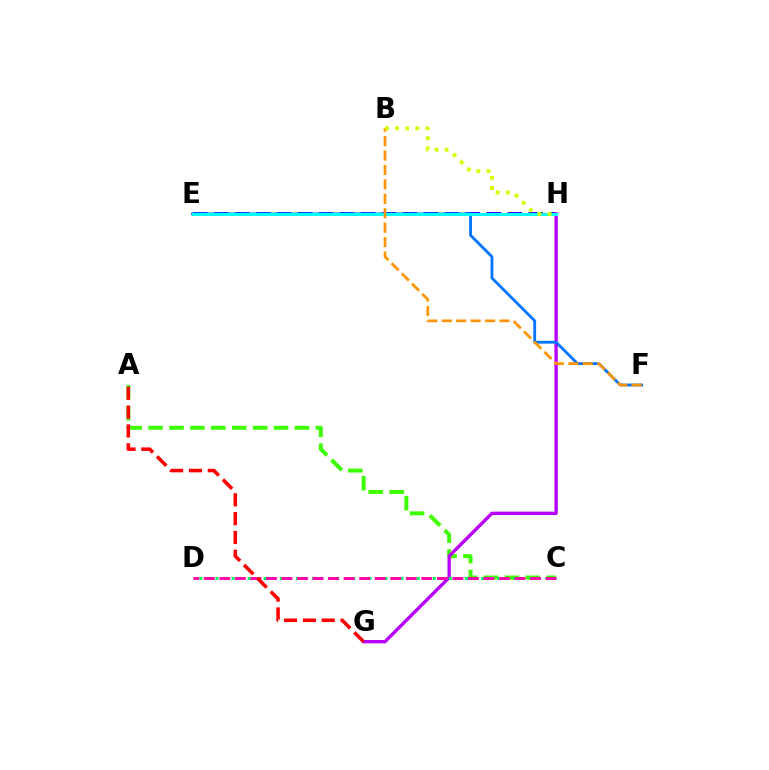{('A', 'C'): [{'color': '#3dff00', 'line_style': 'dashed', 'thickness': 2.84}], ('E', 'H'): [{'color': '#2500ff', 'line_style': 'dashed', 'thickness': 2.85}, {'color': '#00fff6', 'line_style': 'solid', 'thickness': 2.16}], ('G', 'H'): [{'color': '#b900ff', 'line_style': 'solid', 'thickness': 2.42}], ('E', 'F'): [{'color': '#0074ff', 'line_style': 'solid', 'thickness': 2.02}], ('B', 'F'): [{'color': '#ff9400', 'line_style': 'dashed', 'thickness': 1.96}], ('B', 'H'): [{'color': '#d1ff00', 'line_style': 'dotted', 'thickness': 2.76}], ('C', 'D'): [{'color': '#00ff5c', 'line_style': 'dotted', 'thickness': 2.19}, {'color': '#ff00ac', 'line_style': 'dashed', 'thickness': 2.11}], ('A', 'G'): [{'color': '#ff0000', 'line_style': 'dashed', 'thickness': 2.56}]}